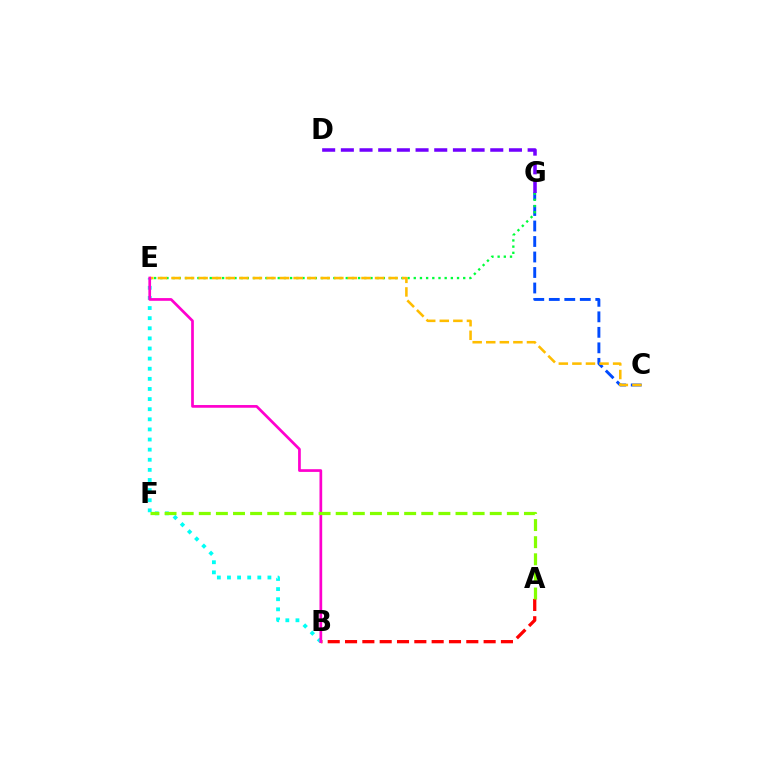{('A', 'B'): [{'color': '#ff0000', 'line_style': 'dashed', 'thickness': 2.35}], ('C', 'G'): [{'color': '#004bff', 'line_style': 'dashed', 'thickness': 2.11}], ('E', 'G'): [{'color': '#00ff39', 'line_style': 'dotted', 'thickness': 1.68}], ('B', 'E'): [{'color': '#00fff6', 'line_style': 'dotted', 'thickness': 2.75}, {'color': '#ff00cf', 'line_style': 'solid', 'thickness': 1.95}], ('C', 'E'): [{'color': '#ffbd00', 'line_style': 'dashed', 'thickness': 1.84}], ('D', 'G'): [{'color': '#7200ff', 'line_style': 'dashed', 'thickness': 2.54}], ('A', 'F'): [{'color': '#84ff00', 'line_style': 'dashed', 'thickness': 2.33}]}